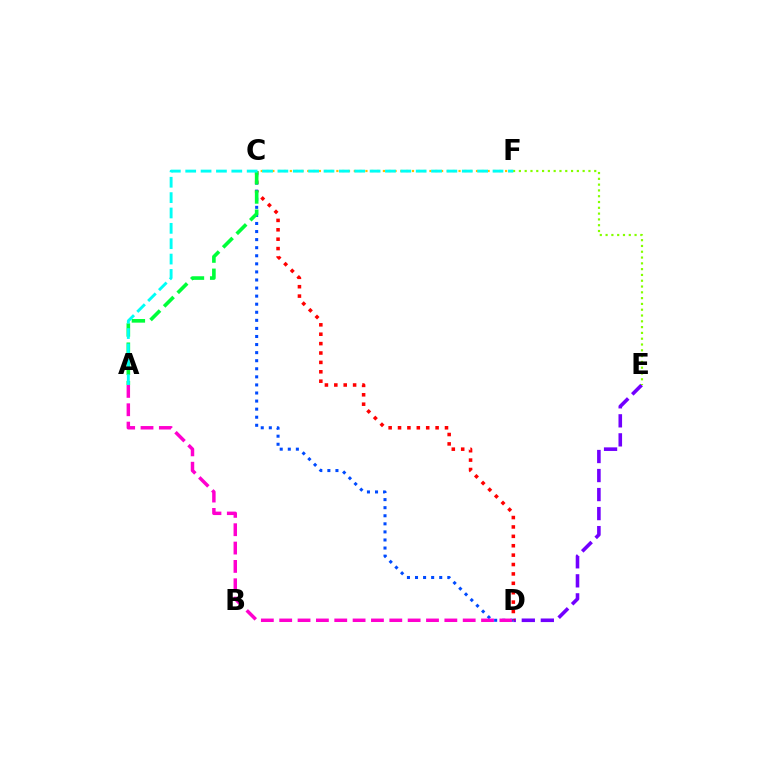{('D', 'E'): [{'color': '#7200ff', 'line_style': 'dashed', 'thickness': 2.58}], ('C', 'D'): [{'color': '#ff0000', 'line_style': 'dotted', 'thickness': 2.55}, {'color': '#004bff', 'line_style': 'dotted', 'thickness': 2.19}], ('E', 'F'): [{'color': '#84ff00', 'line_style': 'dotted', 'thickness': 1.57}], ('A', 'C'): [{'color': '#00ff39', 'line_style': 'dashed', 'thickness': 2.61}], ('A', 'D'): [{'color': '#ff00cf', 'line_style': 'dashed', 'thickness': 2.49}], ('C', 'F'): [{'color': '#ffbd00', 'line_style': 'dotted', 'thickness': 1.58}], ('A', 'F'): [{'color': '#00fff6', 'line_style': 'dashed', 'thickness': 2.09}]}